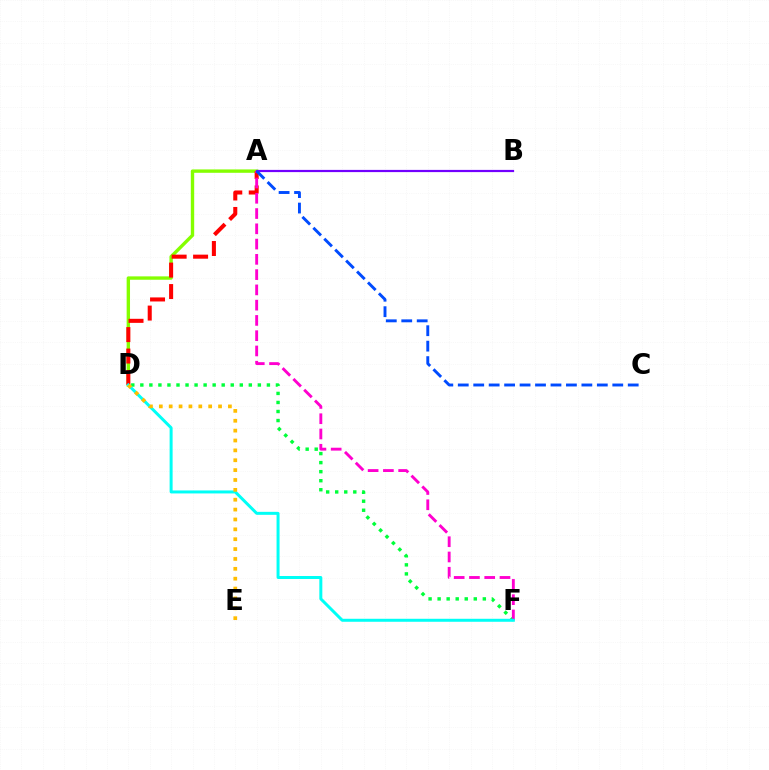{('A', 'D'): [{'color': '#84ff00', 'line_style': 'solid', 'thickness': 2.43}, {'color': '#ff0000', 'line_style': 'dashed', 'thickness': 2.91}], ('D', 'F'): [{'color': '#00ff39', 'line_style': 'dotted', 'thickness': 2.46}, {'color': '#00fff6', 'line_style': 'solid', 'thickness': 2.16}], ('A', 'F'): [{'color': '#ff00cf', 'line_style': 'dashed', 'thickness': 2.07}], ('A', 'B'): [{'color': '#7200ff', 'line_style': 'solid', 'thickness': 1.59}], ('A', 'C'): [{'color': '#004bff', 'line_style': 'dashed', 'thickness': 2.1}], ('D', 'E'): [{'color': '#ffbd00', 'line_style': 'dotted', 'thickness': 2.68}]}